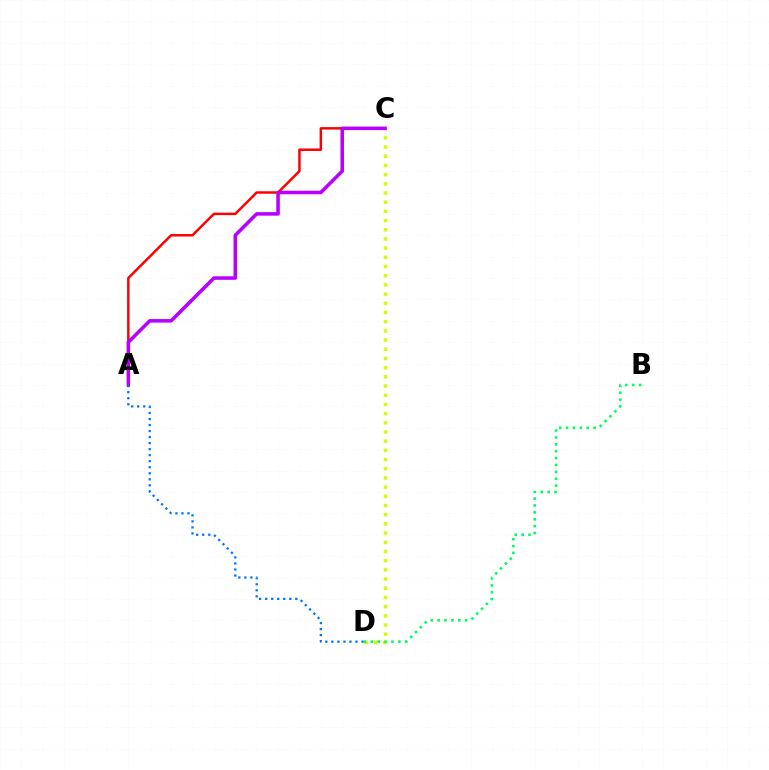{('C', 'D'): [{'color': '#d1ff00', 'line_style': 'dotted', 'thickness': 2.5}], ('B', 'D'): [{'color': '#00ff5c', 'line_style': 'dotted', 'thickness': 1.87}], ('A', 'C'): [{'color': '#ff0000', 'line_style': 'solid', 'thickness': 1.78}, {'color': '#b900ff', 'line_style': 'solid', 'thickness': 2.55}], ('A', 'D'): [{'color': '#0074ff', 'line_style': 'dotted', 'thickness': 1.64}]}